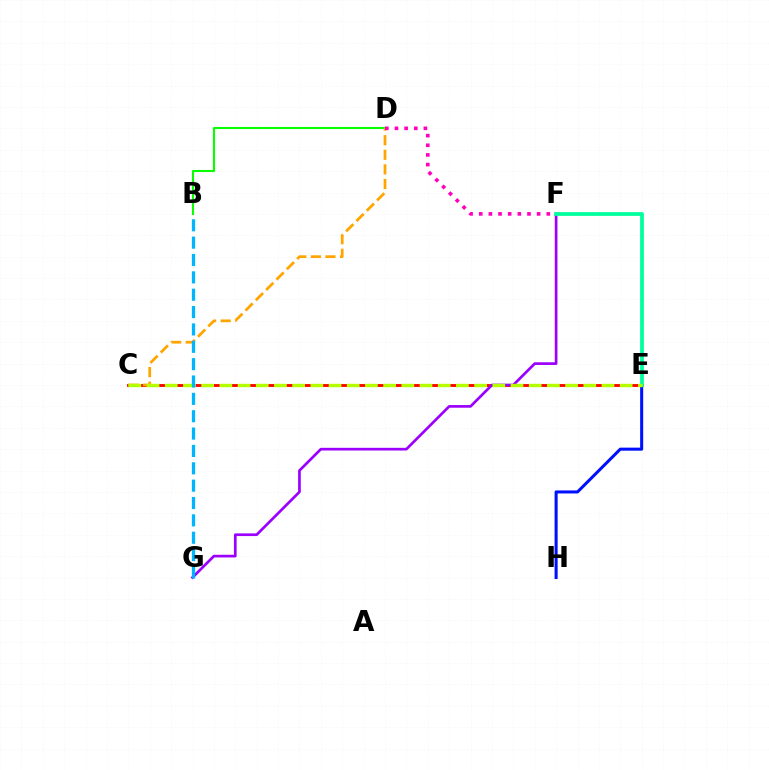{('C', 'E'): [{'color': '#ff0000', 'line_style': 'solid', 'thickness': 2.05}, {'color': '#b3ff00', 'line_style': 'dashed', 'thickness': 2.47}], ('E', 'H'): [{'color': '#0010ff', 'line_style': 'solid', 'thickness': 2.19}], ('B', 'D'): [{'color': '#08ff00', 'line_style': 'solid', 'thickness': 1.51}], ('C', 'D'): [{'color': '#ffa500', 'line_style': 'dashed', 'thickness': 1.98}], ('F', 'G'): [{'color': '#9b00ff', 'line_style': 'solid', 'thickness': 1.94}], ('E', 'F'): [{'color': '#00ff9d', 'line_style': 'solid', 'thickness': 2.7}], ('D', 'F'): [{'color': '#ff00bd', 'line_style': 'dotted', 'thickness': 2.62}], ('B', 'G'): [{'color': '#00b5ff', 'line_style': 'dashed', 'thickness': 2.36}]}